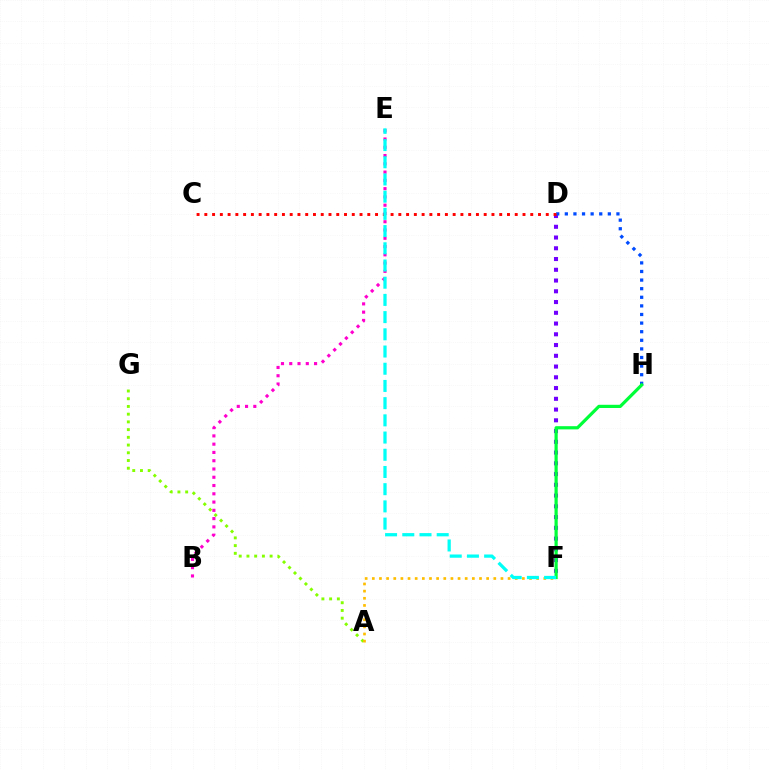{('D', 'F'): [{'color': '#7200ff', 'line_style': 'dotted', 'thickness': 2.92}], ('D', 'H'): [{'color': '#004bff', 'line_style': 'dotted', 'thickness': 2.34}], ('A', 'G'): [{'color': '#84ff00', 'line_style': 'dotted', 'thickness': 2.1}], ('F', 'H'): [{'color': '#00ff39', 'line_style': 'solid', 'thickness': 2.31}], ('A', 'F'): [{'color': '#ffbd00', 'line_style': 'dotted', 'thickness': 1.94}], ('C', 'D'): [{'color': '#ff0000', 'line_style': 'dotted', 'thickness': 2.11}], ('B', 'E'): [{'color': '#ff00cf', 'line_style': 'dotted', 'thickness': 2.25}], ('E', 'F'): [{'color': '#00fff6', 'line_style': 'dashed', 'thickness': 2.34}]}